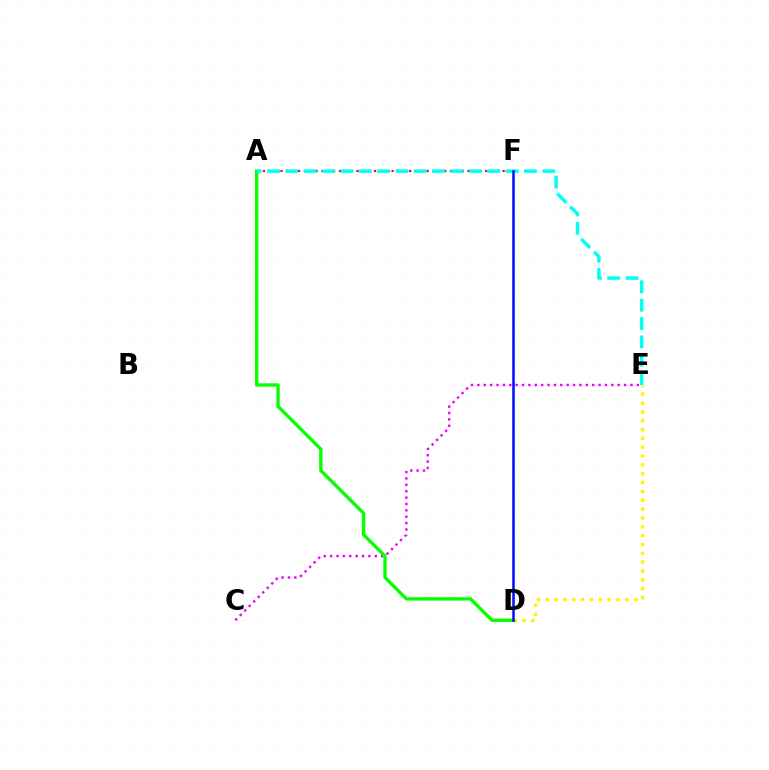{('C', 'E'): [{'color': '#ee00ff', 'line_style': 'dotted', 'thickness': 1.73}], ('D', 'E'): [{'color': '#fcf500', 'line_style': 'dotted', 'thickness': 2.4}], ('A', 'F'): [{'color': '#ff0000', 'line_style': 'dotted', 'thickness': 1.59}], ('A', 'D'): [{'color': '#08ff00', 'line_style': 'solid', 'thickness': 2.42}], ('A', 'E'): [{'color': '#00fff6', 'line_style': 'dashed', 'thickness': 2.49}], ('D', 'F'): [{'color': '#0010ff', 'line_style': 'solid', 'thickness': 1.82}]}